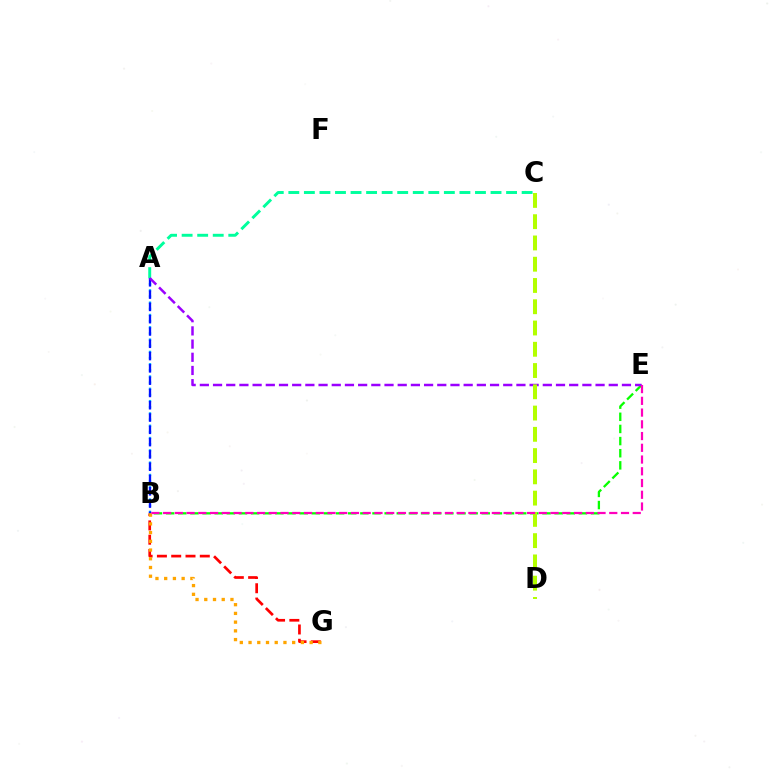{('A', 'C'): [{'color': '#00ff9d', 'line_style': 'dashed', 'thickness': 2.11}], ('A', 'B'): [{'color': '#00b5ff', 'line_style': 'dotted', 'thickness': 1.67}, {'color': '#0010ff', 'line_style': 'dashed', 'thickness': 1.67}], ('B', 'G'): [{'color': '#ff0000', 'line_style': 'dashed', 'thickness': 1.94}, {'color': '#ffa500', 'line_style': 'dotted', 'thickness': 2.37}], ('B', 'E'): [{'color': '#08ff00', 'line_style': 'dashed', 'thickness': 1.65}, {'color': '#ff00bd', 'line_style': 'dashed', 'thickness': 1.59}], ('A', 'E'): [{'color': '#9b00ff', 'line_style': 'dashed', 'thickness': 1.79}], ('C', 'D'): [{'color': '#b3ff00', 'line_style': 'dashed', 'thickness': 2.89}]}